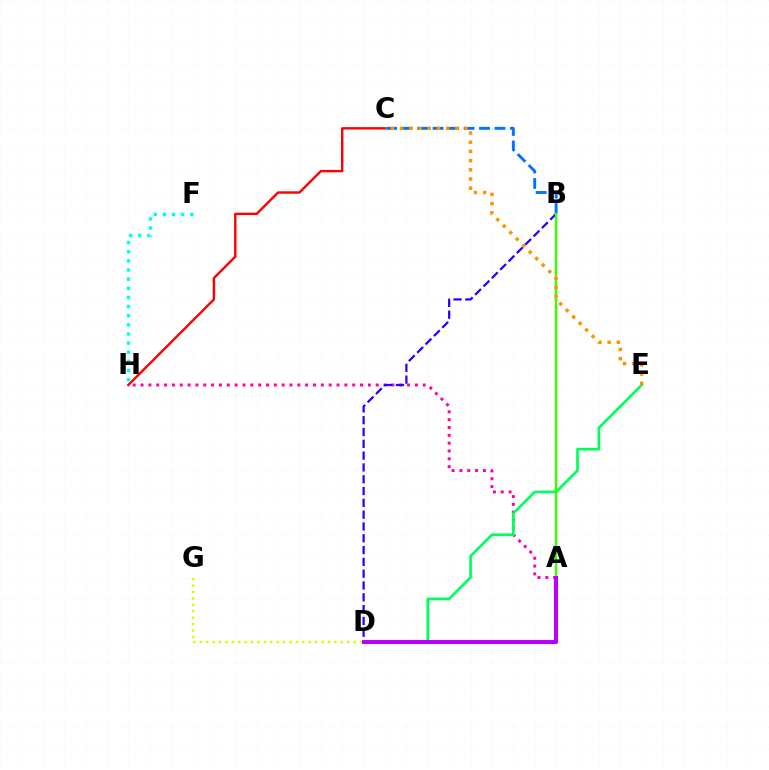{('C', 'H'): [{'color': '#ff0000', 'line_style': 'solid', 'thickness': 1.72}], ('A', 'H'): [{'color': '#ff00ac', 'line_style': 'dotted', 'thickness': 2.13}], ('D', 'G'): [{'color': '#d1ff00', 'line_style': 'dotted', 'thickness': 1.74}], ('B', 'C'): [{'color': '#0074ff', 'line_style': 'dashed', 'thickness': 2.1}], ('B', 'D'): [{'color': '#2500ff', 'line_style': 'dashed', 'thickness': 1.6}], ('D', 'E'): [{'color': '#00ff5c', 'line_style': 'solid', 'thickness': 1.93}], ('F', 'H'): [{'color': '#00fff6', 'line_style': 'dotted', 'thickness': 2.48}], ('A', 'B'): [{'color': '#3dff00', 'line_style': 'solid', 'thickness': 1.78}], ('C', 'E'): [{'color': '#ff9400', 'line_style': 'dotted', 'thickness': 2.5}], ('A', 'D'): [{'color': '#b900ff', 'line_style': 'solid', 'thickness': 2.94}]}